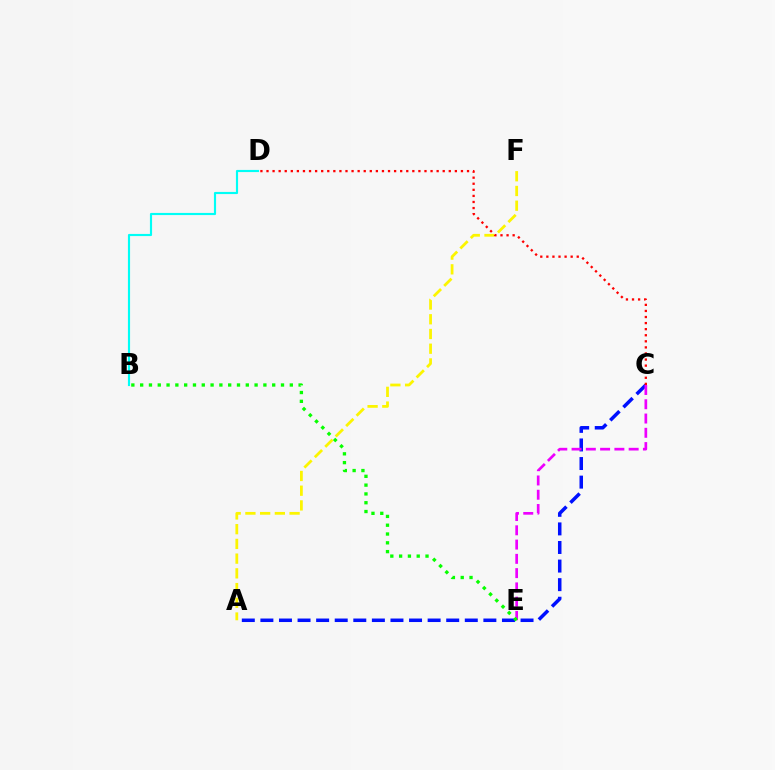{('A', 'C'): [{'color': '#0010ff', 'line_style': 'dashed', 'thickness': 2.52}], ('A', 'F'): [{'color': '#fcf500', 'line_style': 'dashed', 'thickness': 2.0}], ('C', 'E'): [{'color': '#ee00ff', 'line_style': 'dashed', 'thickness': 1.94}], ('C', 'D'): [{'color': '#ff0000', 'line_style': 'dotted', 'thickness': 1.65}], ('B', 'D'): [{'color': '#00fff6', 'line_style': 'solid', 'thickness': 1.54}], ('B', 'E'): [{'color': '#08ff00', 'line_style': 'dotted', 'thickness': 2.39}]}